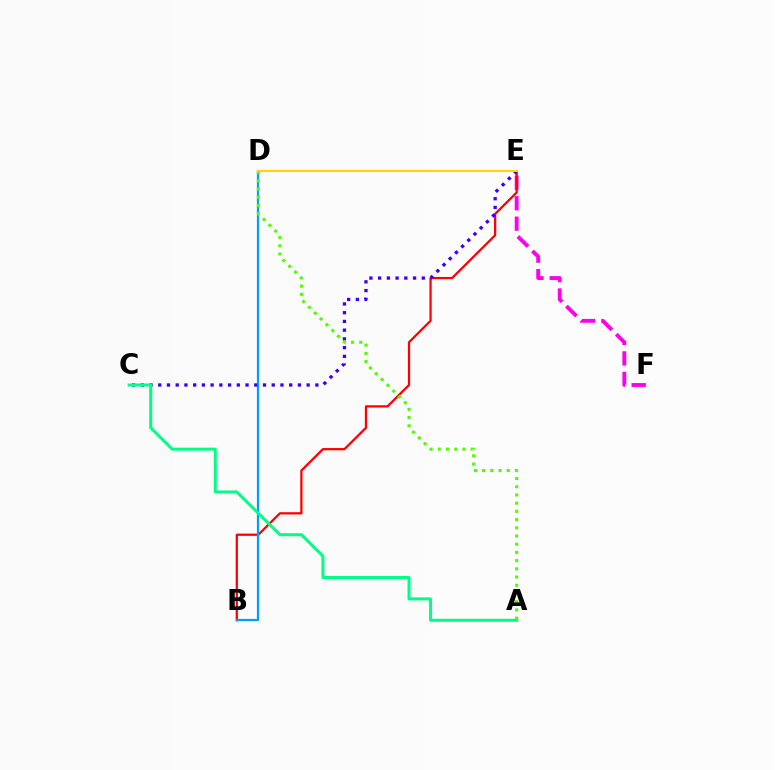{('E', 'F'): [{'color': '#ff00ed', 'line_style': 'dashed', 'thickness': 2.78}], ('B', 'E'): [{'color': '#ff0000', 'line_style': 'solid', 'thickness': 1.62}], ('B', 'D'): [{'color': '#009eff', 'line_style': 'solid', 'thickness': 1.6}], ('C', 'E'): [{'color': '#3700ff', 'line_style': 'dotted', 'thickness': 2.37}], ('A', 'C'): [{'color': '#00ff86', 'line_style': 'solid', 'thickness': 2.17}], ('A', 'D'): [{'color': '#4fff00', 'line_style': 'dotted', 'thickness': 2.23}], ('D', 'E'): [{'color': '#ffd500', 'line_style': 'solid', 'thickness': 1.5}]}